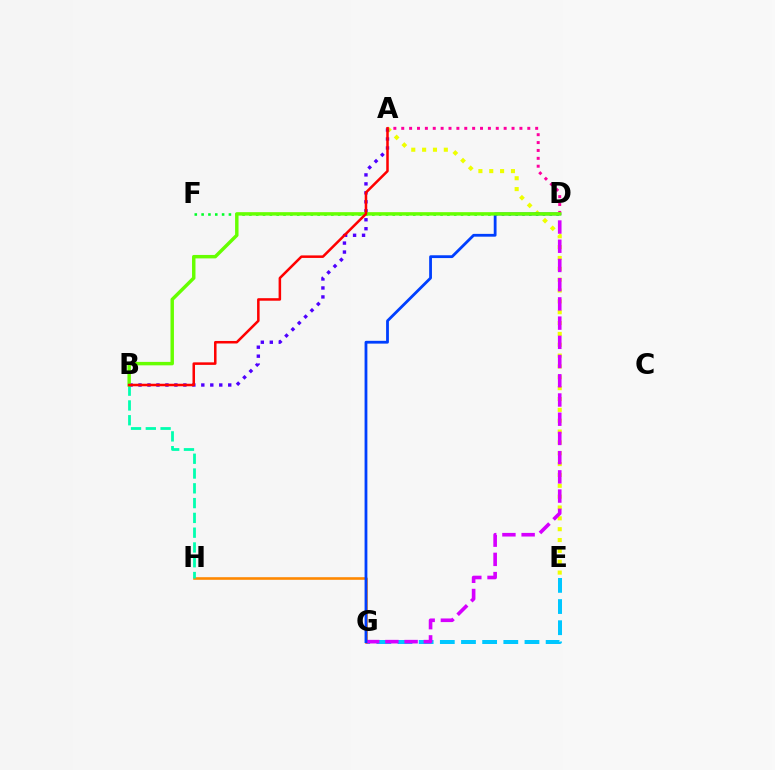{('E', 'G'): [{'color': '#00c7ff', 'line_style': 'dashed', 'thickness': 2.87}], ('G', 'H'): [{'color': '#ff8800', 'line_style': 'solid', 'thickness': 1.88}], ('B', 'H'): [{'color': '#00ffaf', 'line_style': 'dashed', 'thickness': 2.01}], ('A', 'E'): [{'color': '#eeff00', 'line_style': 'dotted', 'thickness': 2.95}], ('D', 'F'): [{'color': '#00ff27', 'line_style': 'dotted', 'thickness': 1.85}], ('D', 'G'): [{'color': '#d600ff', 'line_style': 'dashed', 'thickness': 2.61}, {'color': '#003fff', 'line_style': 'solid', 'thickness': 2.01}], ('A', 'B'): [{'color': '#4f00ff', 'line_style': 'dotted', 'thickness': 2.44}, {'color': '#ff0000', 'line_style': 'solid', 'thickness': 1.82}], ('A', 'D'): [{'color': '#ff00a0', 'line_style': 'dotted', 'thickness': 2.14}], ('B', 'D'): [{'color': '#66ff00', 'line_style': 'solid', 'thickness': 2.48}]}